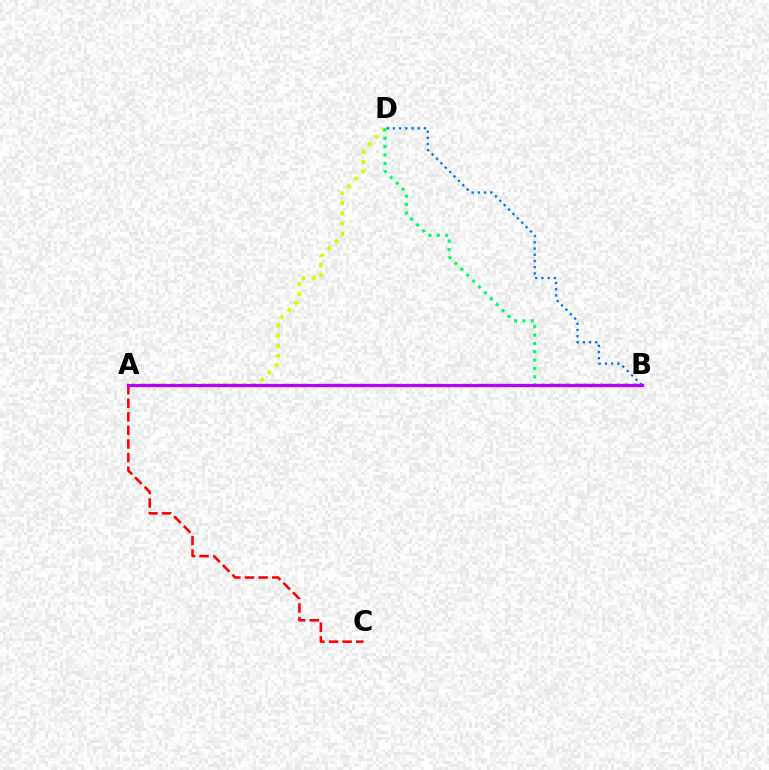{('A', 'D'): [{'color': '#d1ff00', 'line_style': 'dotted', 'thickness': 2.74}], ('B', 'D'): [{'color': '#0074ff', 'line_style': 'dotted', 'thickness': 1.69}, {'color': '#00ff5c', 'line_style': 'dotted', 'thickness': 2.27}], ('A', 'C'): [{'color': '#ff0000', 'line_style': 'dashed', 'thickness': 1.84}], ('A', 'B'): [{'color': '#b900ff', 'line_style': 'solid', 'thickness': 2.36}]}